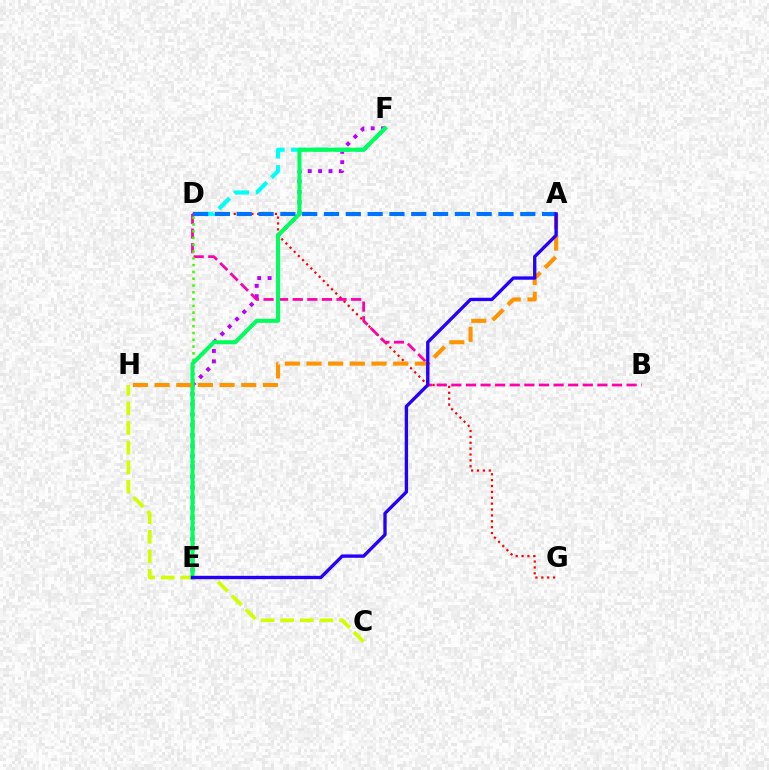{('E', 'F'): [{'color': '#b900ff', 'line_style': 'dotted', 'thickness': 2.81}, {'color': '#00ff5c', 'line_style': 'solid', 'thickness': 2.91}], ('C', 'H'): [{'color': '#d1ff00', 'line_style': 'dashed', 'thickness': 2.66}], ('D', 'G'): [{'color': '#ff0000', 'line_style': 'dotted', 'thickness': 1.6}], ('B', 'D'): [{'color': '#ff00ac', 'line_style': 'dashed', 'thickness': 1.98}], ('D', 'E'): [{'color': '#3dff00', 'line_style': 'dotted', 'thickness': 1.84}], ('D', 'F'): [{'color': '#00fff6', 'line_style': 'dashed', 'thickness': 2.97}], ('A', 'H'): [{'color': '#ff9400', 'line_style': 'dashed', 'thickness': 2.94}], ('A', 'D'): [{'color': '#0074ff', 'line_style': 'dashed', 'thickness': 2.96}], ('A', 'E'): [{'color': '#2500ff', 'line_style': 'solid', 'thickness': 2.4}]}